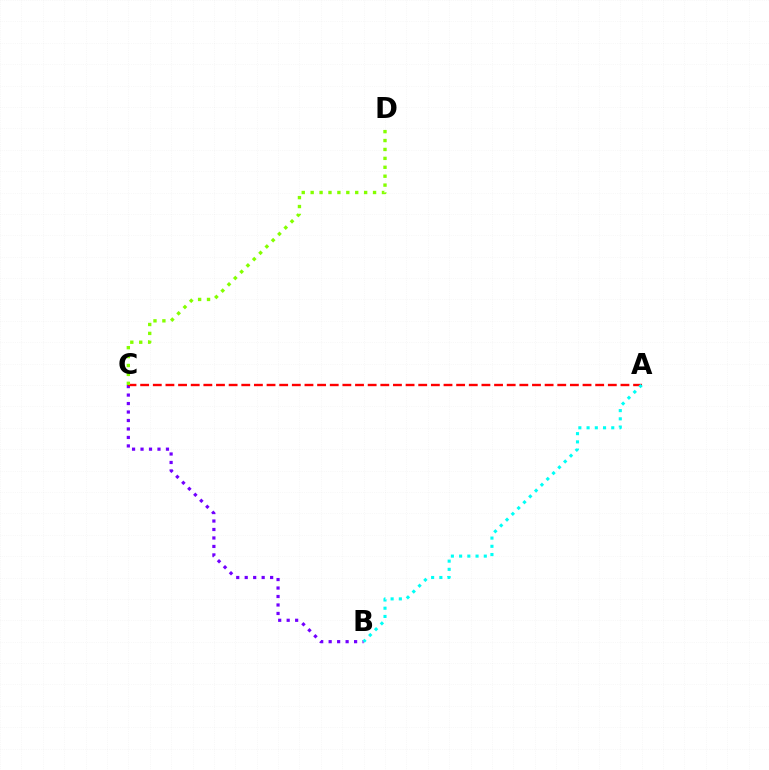{('B', 'C'): [{'color': '#7200ff', 'line_style': 'dotted', 'thickness': 2.3}], ('A', 'C'): [{'color': '#ff0000', 'line_style': 'dashed', 'thickness': 1.72}], ('C', 'D'): [{'color': '#84ff00', 'line_style': 'dotted', 'thickness': 2.42}], ('A', 'B'): [{'color': '#00fff6', 'line_style': 'dotted', 'thickness': 2.24}]}